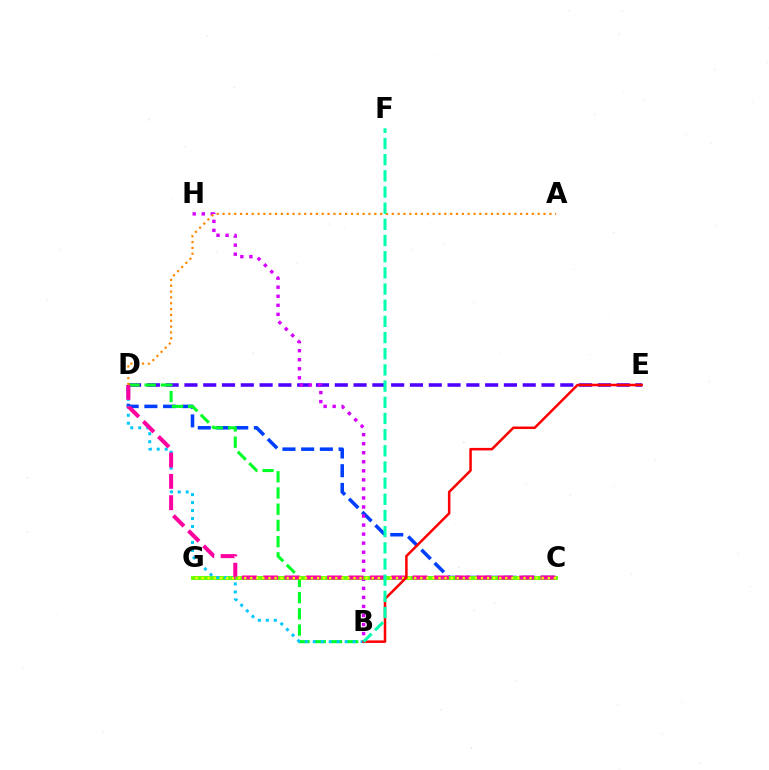{('C', 'D'): [{'color': '#003fff', 'line_style': 'dashed', 'thickness': 2.54}, {'color': '#ff00a0', 'line_style': 'dashed', 'thickness': 2.9}], ('D', 'E'): [{'color': '#4f00ff', 'line_style': 'dashed', 'thickness': 2.55}], ('B', 'D'): [{'color': '#00ff27', 'line_style': 'dashed', 'thickness': 2.2}, {'color': '#00c7ff', 'line_style': 'dotted', 'thickness': 2.17}], ('B', 'H'): [{'color': '#d600ff', 'line_style': 'dotted', 'thickness': 2.46}], ('C', 'G'): [{'color': '#66ff00', 'line_style': 'solid', 'thickness': 2.8}, {'color': '#eeff00', 'line_style': 'dotted', 'thickness': 1.65}], ('A', 'D'): [{'color': '#ff8800', 'line_style': 'dotted', 'thickness': 1.59}], ('B', 'E'): [{'color': '#ff0000', 'line_style': 'solid', 'thickness': 1.81}], ('B', 'F'): [{'color': '#00ffaf', 'line_style': 'dashed', 'thickness': 2.2}]}